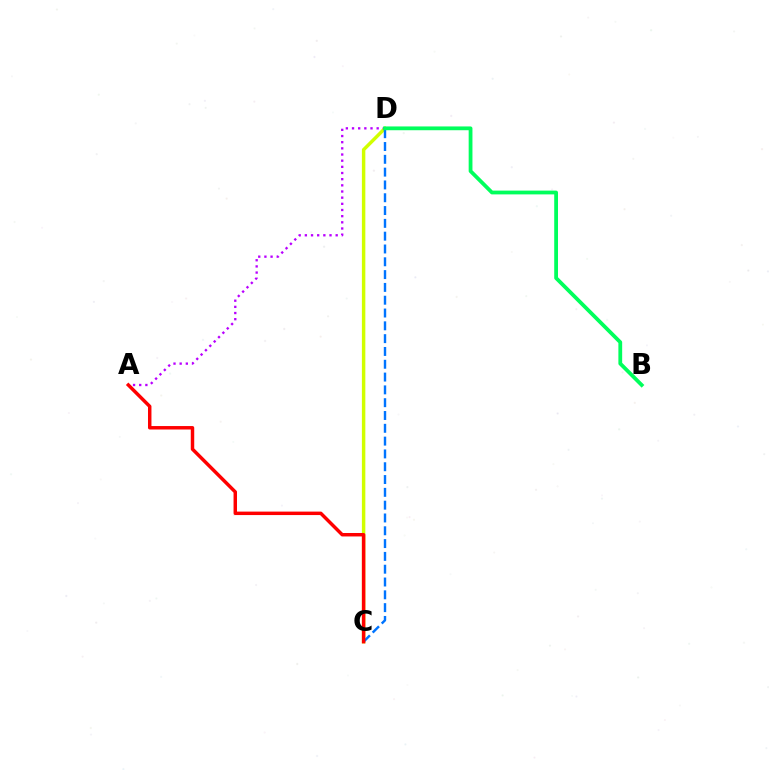{('C', 'D'): [{'color': '#d1ff00', 'line_style': 'solid', 'thickness': 2.48}, {'color': '#0074ff', 'line_style': 'dashed', 'thickness': 1.74}], ('A', 'D'): [{'color': '#b900ff', 'line_style': 'dotted', 'thickness': 1.67}], ('A', 'C'): [{'color': '#ff0000', 'line_style': 'solid', 'thickness': 2.49}], ('B', 'D'): [{'color': '#00ff5c', 'line_style': 'solid', 'thickness': 2.72}]}